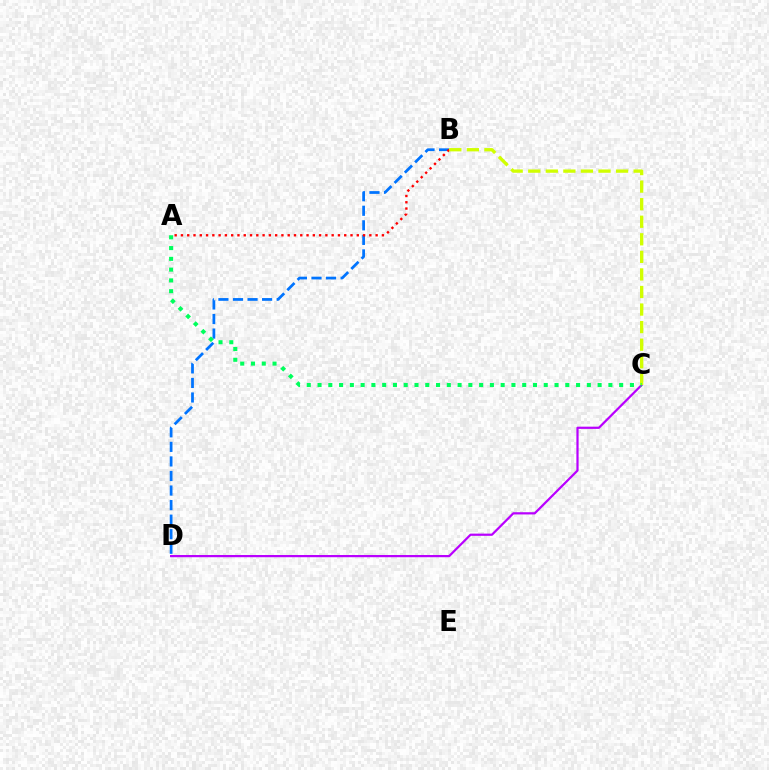{('B', 'D'): [{'color': '#0074ff', 'line_style': 'dashed', 'thickness': 1.98}], ('A', 'B'): [{'color': '#ff0000', 'line_style': 'dotted', 'thickness': 1.71}], ('C', 'D'): [{'color': '#b900ff', 'line_style': 'solid', 'thickness': 1.6}], ('B', 'C'): [{'color': '#d1ff00', 'line_style': 'dashed', 'thickness': 2.39}], ('A', 'C'): [{'color': '#00ff5c', 'line_style': 'dotted', 'thickness': 2.93}]}